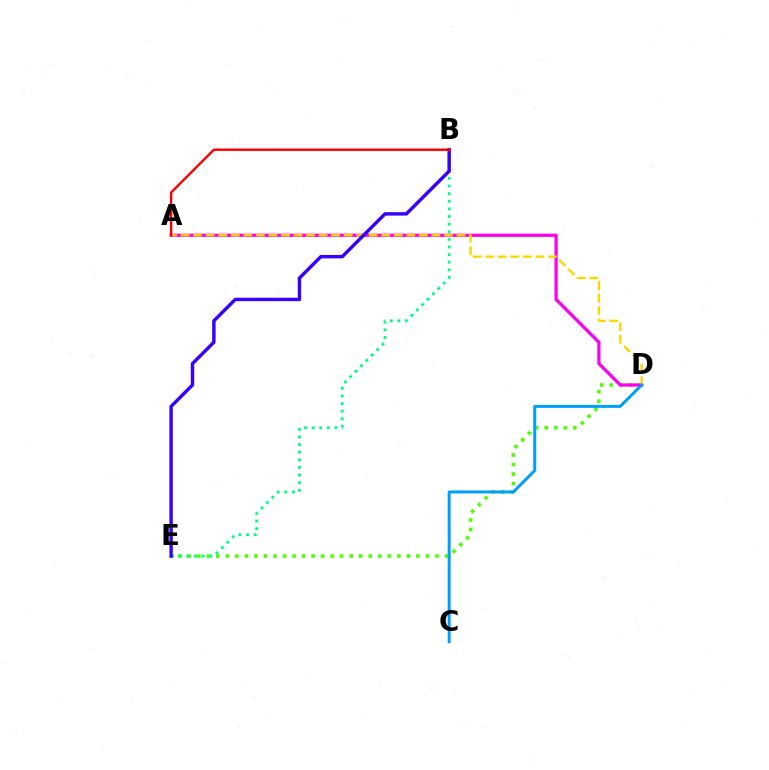{('D', 'E'): [{'color': '#4fff00', 'line_style': 'dotted', 'thickness': 2.59}], ('A', 'D'): [{'color': '#ff00ed', 'line_style': 'solid', 'thickness': 2.33}, {'color': '#ffd500', 'line_style': 'dashed', 'thickness': 1.7}], ('C', 'D'): [{'color': '#009eff', 'line_style': 'solid', 'thickness': 2.15}], ('B', 'E'): [{'color': '#00ff86', 'line_style': 'dotted', 'thickness': 2.07}, {'color': '#3700ff', 'line_style': 'solid', 'thickness': 2.46}], ('A', 'B'): [{'color': '#ff0000', 'line_style': 'solid', 'thickness': 1.74}]}